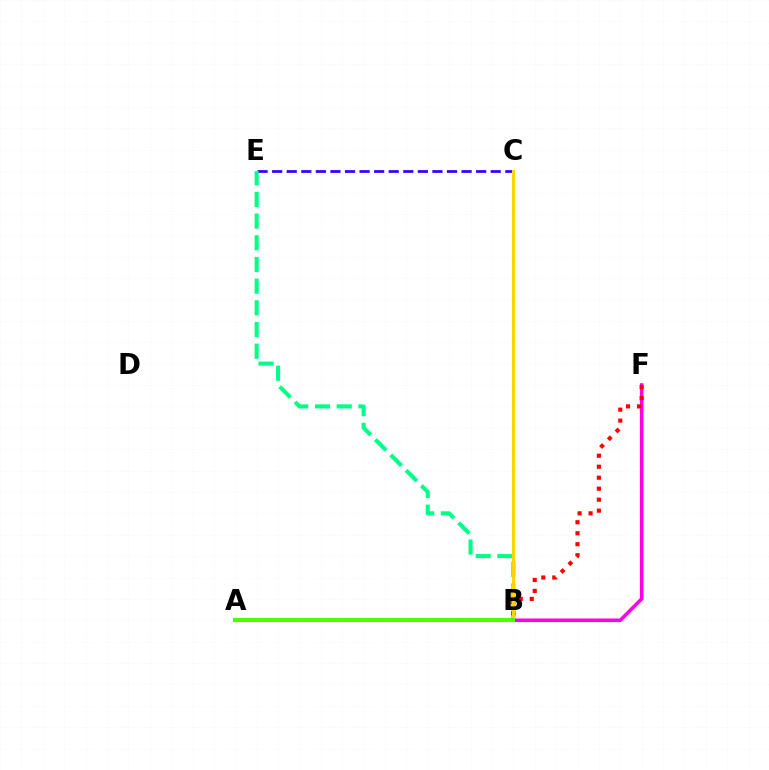{('C', 'E'): [{'color': '#3700ff', 'line_style': 'dashed', 'thickness': 1.98}], ('A', 'B'): [{'color': '#009eff', 'line_style': 'solid', 'thickness': 1.93}, {'color': '#4fff00', 'line_style': 'solid', 'thickness': 2.97}], ('B', 'E'): [{'color': '#00ff86', 'line_style': 'dashed', 'thickness': 2.95}], ('B', 'F'): [{'color': '#ff00ed', 'line_style': 'solid', 'thickness': 2.56}, {'color': '#ff0000', 'line_style': 'dotted', 'thickness': 2.99}], ('B', 'C'): [{'color': '#ffd500', 'line_style': 'solid', 'thickness': 2.17}]}